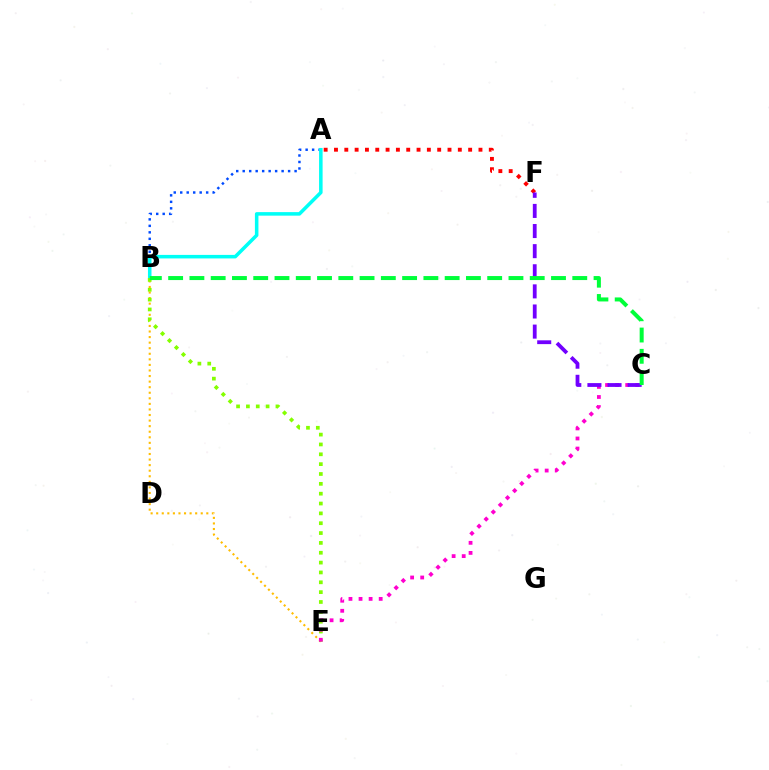{('A', 'F'): [{'color': '#ff0000', 'line_style': 'dotted', 'thickness': 2.8}], ('A', 'B'): [{'color': '#004bff', 'line_style': 'dotted', 'thickness': 1.76}, {'color': '#00fff6', 'line_style': 'solid', 'thickness': 2.54}], ('B', 'E'): [{'color': '#ffbd00', 'line_style': 'dotted', 'thickness': 1.51}, {'color': '#84ff00', 'line_style': 'dotted', 'thickness': 2.68}], ('C', 'E'): [{'color': '#ff00cf', 'line_style': 'dotted', 'thickness': 2.74}], ('C', 'F'): [{'color': '#7200ff', 'line_style': 'dashed', 'thickness': 2.73}], ('B', 'C'): [{'color': '#00ff39', 'line_style': 'dashed', 'thickness': 2.89}]}